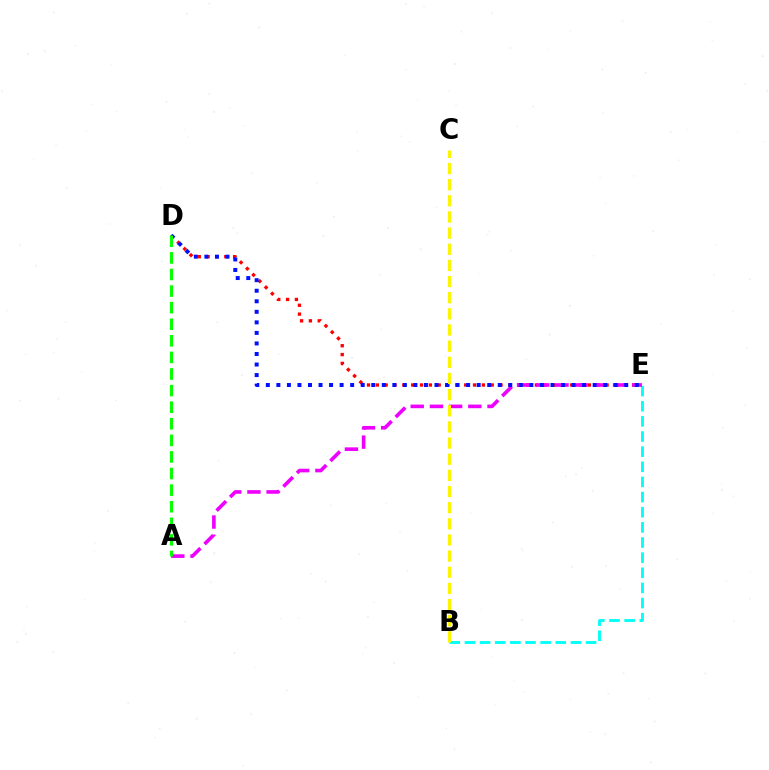{('B', 'E'): [{'color': '#00fff6', 'line_style': 'dashed', 'thickness': 2.06}], ('D', 'E'): [{'color': '#ff0000', 'line_style': 'dotted', 'thickness': 2.4}, {'color': '#0010ff', 'line_style': 'dotted', 'thickness': 2.86}], ('A', 'E'): [{'color': '#ee00ff', 'line_style': 'dashed', 'thickness': 2.61}], ('A', 'D'): [{'color': '#08ff00', 'line_style': 'dashed', 'thickness': 2.25}], ('B', 'C'): [{'color': '#fcf500', 'line_style': 'dashed', 'thickness': 2.19}]}